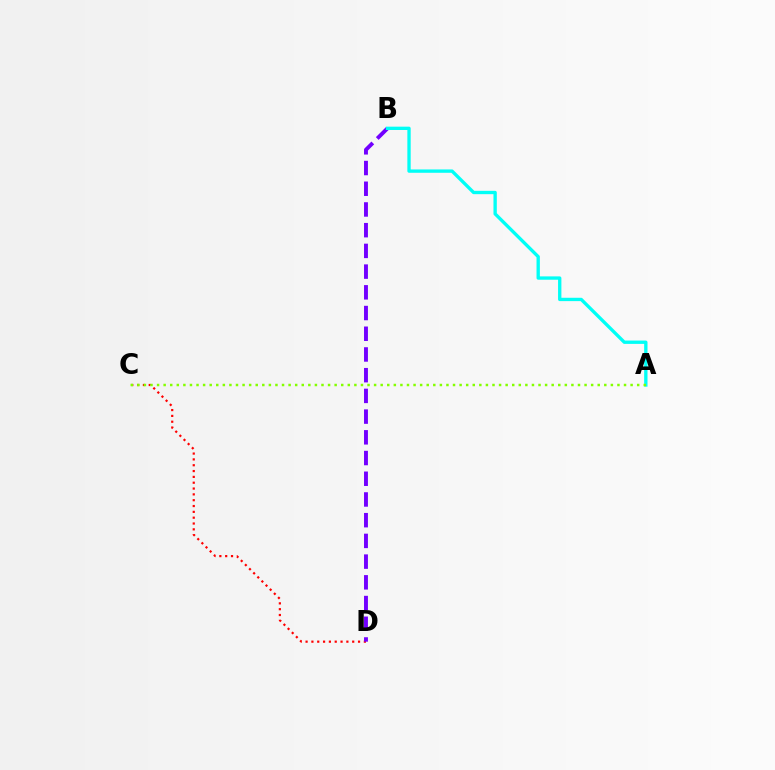{('C', 'D'): [{'color': '#ff0000', 'line_style': 'dotted', 'thickness': 1.58}], ('B', 'D'): [{'color': '#7200ff', 'line_style': 'dashed', 'thickness': 2.81}], ('A', 'B'): [{'color': '#00fff6', 'line_style': 'solid', 'thickness': 2.4}], ('A', 'C'): [{'color': '#84ff00', 'line_style': 'dotted', 'thickness': 1.79}]}